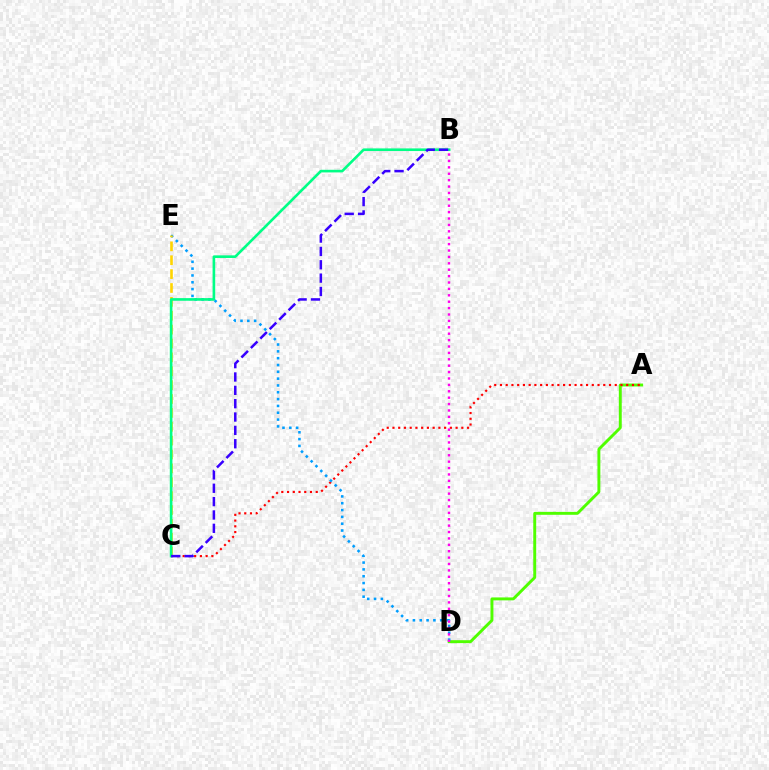{('A', 'D'): [{'color': '#4fff00', 'line_style': 'solid', 'thickness': 2.11}], ('A', 'C'): [{'color': '#ff0000', 'line_style': 'dotted', 'thickness': 1.56}], ('D', 'E'): [{'color': '#009eff', 'line_style': 'dotted', 'thickness': 1.85}], ('C', 'E'): [{'color': '#ffd500', 'line_style': 'dashed', 'thickness': 1.89}], ('B', 'C'): [{'color': '#00ff86', 'line_style': 'solid', 'thickness': 1.89}, {'color': '#3700ff', 'line_style': 'dashed', 'thickness': 1.81}], ('B', 'D'): [{'color': '#ff00ed', 'line_style': 'dotted', 'thickness': 1.74}]}